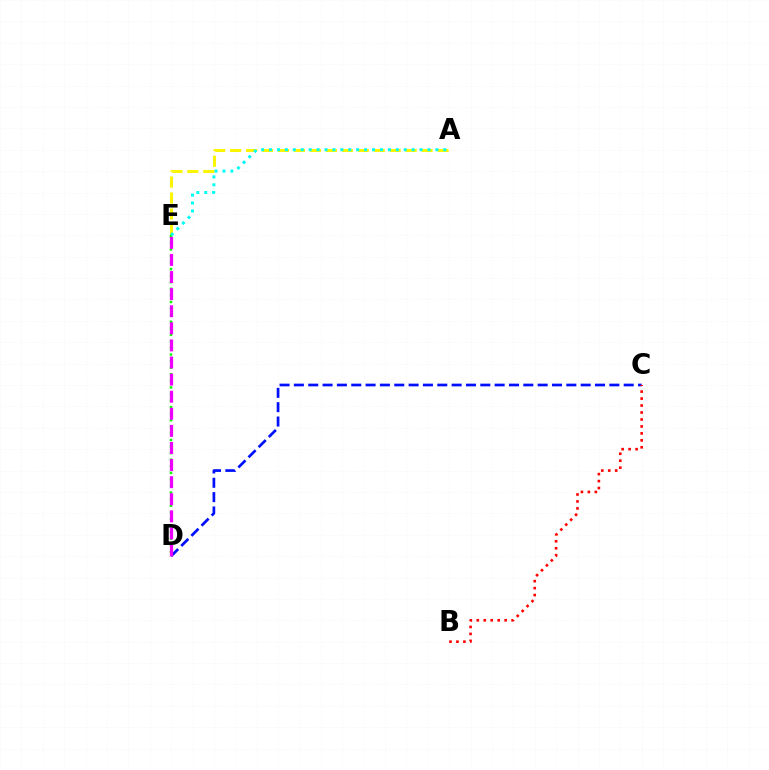{('C', 'D'): [{'color': '#0010ff', 'line_style': 'dashed', 'thickness': 1.95}], ('A', 'E'): [{'color': '#fcf500', 'line_style': 'dashed', 'thickness': 2.17}, {'color': '#00fff6', 'line_style': 'dotted', 'thickness': 2.15}], ('B', 'C'): [{'color': '#ff0000', 'line_style': 'dotted', 'thickness': 1.89}], ('D', 'E'): [{'color': '#08ff00', 'line_style': 'dotted', 'thickness': 1.79}, {'color': '#ee00ff', 'line_style': 'dashed', 'thickness': 2.32}]}